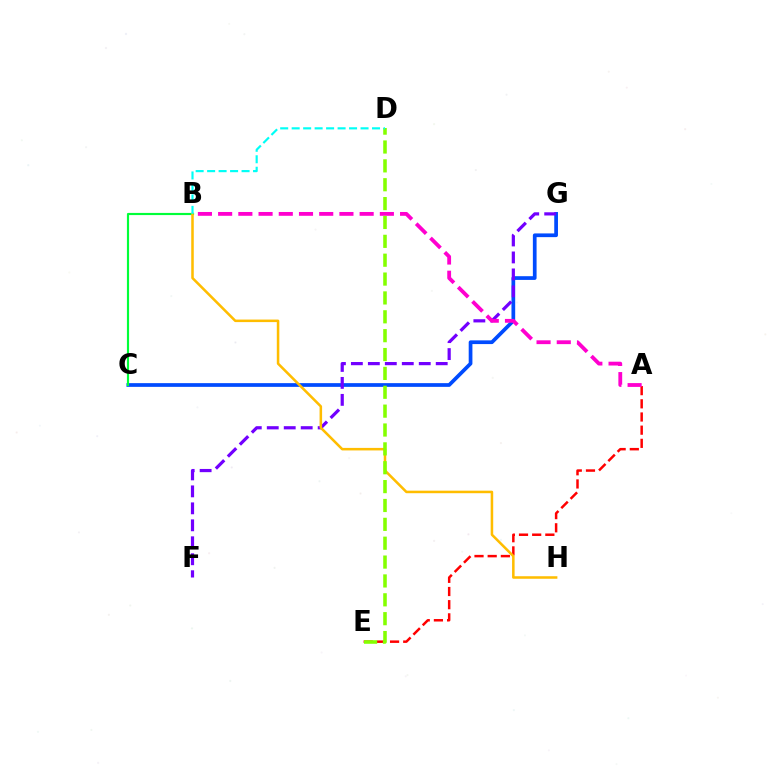{('C', 'G'): [{'color': '#004bff', 'line_style': 'solid', 'thickness': 2.68}], ('B', 'C'): [{'color': '#00ff39', 'line_style': 'solid', 'thickness': 1.56}], ('A', 'E'): [{'color': '#ff0000', 'line_style': 'dashed', 'thickness': 1.79}], ('F', 'G'): [{'color': '#7200ff', 'line_style': 'dashed', 'thickness': 2.31}], ('A', 'B'): [{'color': '#ff00cf', 'line_style': 'dashed', 'thickness': 2.75}], ('B', 'H'): [{'color': '#ffbd00', 'line_style': 'solid', 'thickness': 1.83}], ('D', 'E'): [{'color': '#84ff00', 'line_style': 'dashed', 'thickness': 2.56}], ('B', 'D'): [{'color': '#00fff6', 'line_style': 'dashed', 'thickness': 1.56}]}